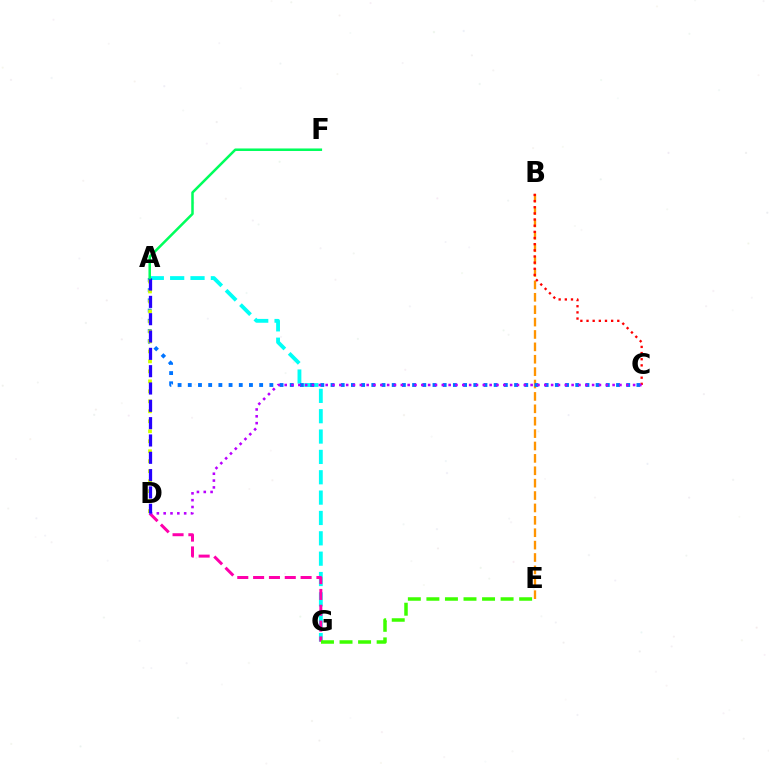{('A', 'G'): [{'color': '#00fff6', 'line_style': 'dashed', 'thickness': 2.76}], ('B', 'E'): [{'color': '#ff9400', 'line_style': 'dashed', 'thickness': 1.68}], ('B', 'C'): [{'color': '#ff0000', 'line_style': 'dotted', 'thickness': 1.67}], ('A', 'C'): [{'color': '#0074ff', 'line_style': 'dotted', 'thickness': 2.77}], ('D', 'G'): [{'color': '#ff00ac', 'line_style': 'dashed', 'thickness': 2.15}], ('A', 'D'): [{'color': '#d1ff00', 'line_style': 'dotted', 'thickness': 2.71}, {'color': '#2500ff', 'line_style': 'dashed', 'thickness': 2.35}], ('E', 'G'): [{'color': '#3dff00', 'line_style': 'dashed', 'thickness': 2.52}], ('C', 'D'): [{'color': '#b900ff', 'line_style': 'dotted', 'thickness': 1.86}], ('A', 'F'): [{'color': '#00ff5c', 'line_style': 'solid', 'thickness': 1.82}]}